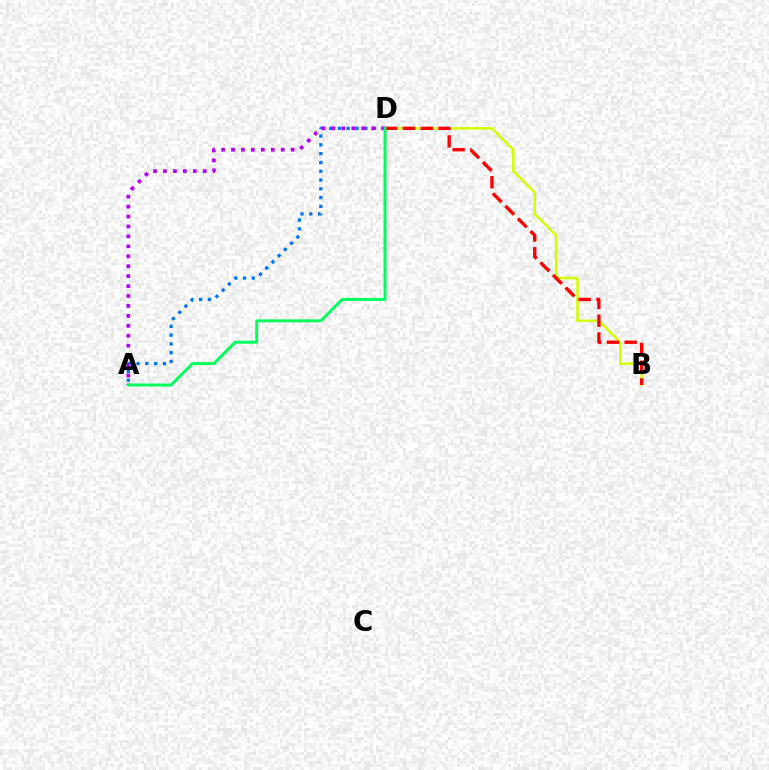{('B', 'D'): [{'color': '#d1ff00', 'line_style': 'solid', 'thickness': 1.8}, {'color': '#ff0000', 'line_style': 'dashed', 'thickness': 2.41}], ('A', 'D'): [{'color': '#0074ff', 'line_style': 'dotted', 'thickness': 2.39}, {'color': '#b900ff', 'line_style': 'dotted', 'thickness': 2.7}, {'color': '#00ff5c', 'line_style': 'solid', 'thickness': 2.14}]}